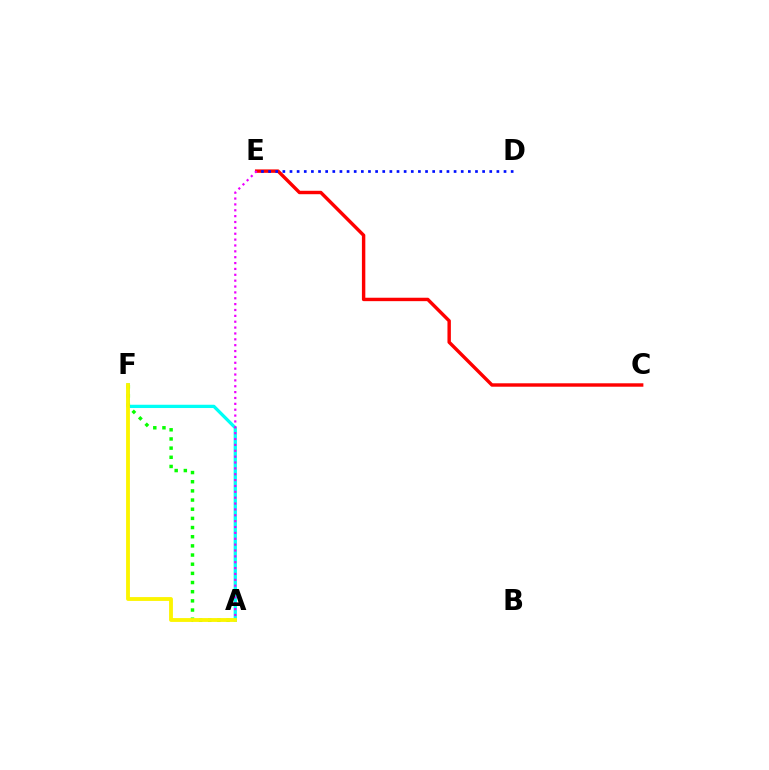{('A', 'F'): [{'color': '#00fff6', 'line_style': 'solid', 'thickness': 2.36}, {'color': '#08ff00', 'line_style': 'dotted', 'thickness': 2.49}, {'color': '#fcf500', 'line_style': 'solid', 'thickness': 2.76}], ('C', 'E'): [{'color': '#ff0000', 'line_style': 'solid', 'thickness': 2.46}], ('A', 'E'): [{'color': '#ee00ff', 'line_style': 'dotted', 'thickness': 1.59}], ('D', 'E'): [{'color': '#0010ff', 'line_style': 'dotted', 'thickness': 1.94}]}